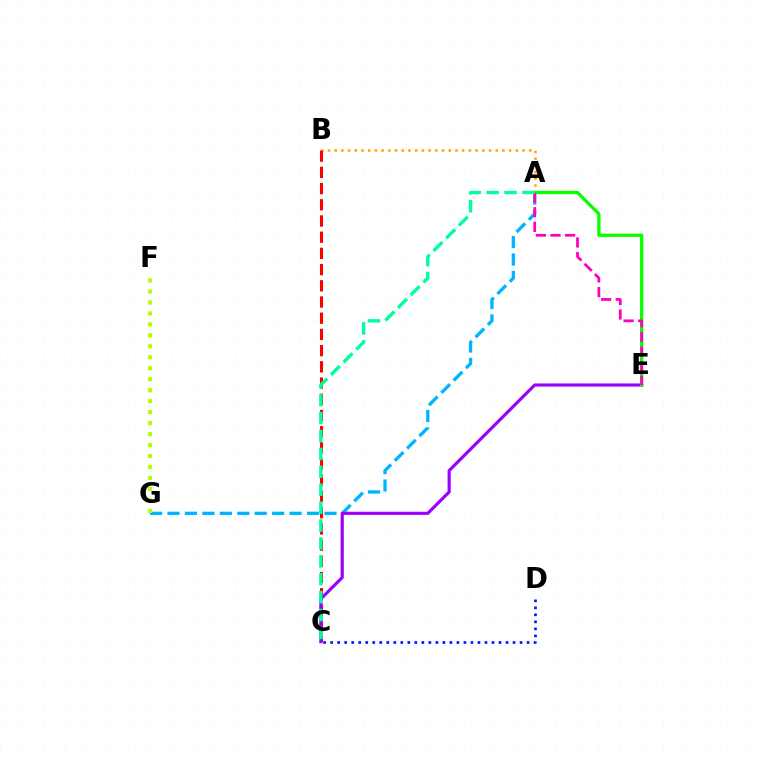{('A', 'B'): [{'color': '#ffa500', 'line_style': 'dotted', 'thickness': 1.82}], ('A', 'G'): [{'color': '#00b5ff', 'line_style': 'dashed', 'thickness': 2.37}], ('B', 'C'): [{'color': '#ff0000', 'line_style': 'dashed', 'thickness': 2.2}], ('C', 'E'): [{'color': '#9b00ff', 'line_style': 'solid', 'thickness': 2.27}], ('A', 'E'): [{'color': '#08ff00', 'line_style': 'solid', 'thickness': 2.37}, {'color': '#ff00bd', 'line_style': 'dashed', 'thickness': 1.98}], ('C', 'D'): [{'color': '#0010ff', 'line_style': 'dotted', 'thickness': 1.91}], ('A', 'C'): [{'color': '#00ff9d', 'line_style': 'dashed', 'thickness': 2.43}], ('F', 'G'): [{'color': '#b3ff00', 'line_style': 'dotted', 'thickness': 2.98}]}